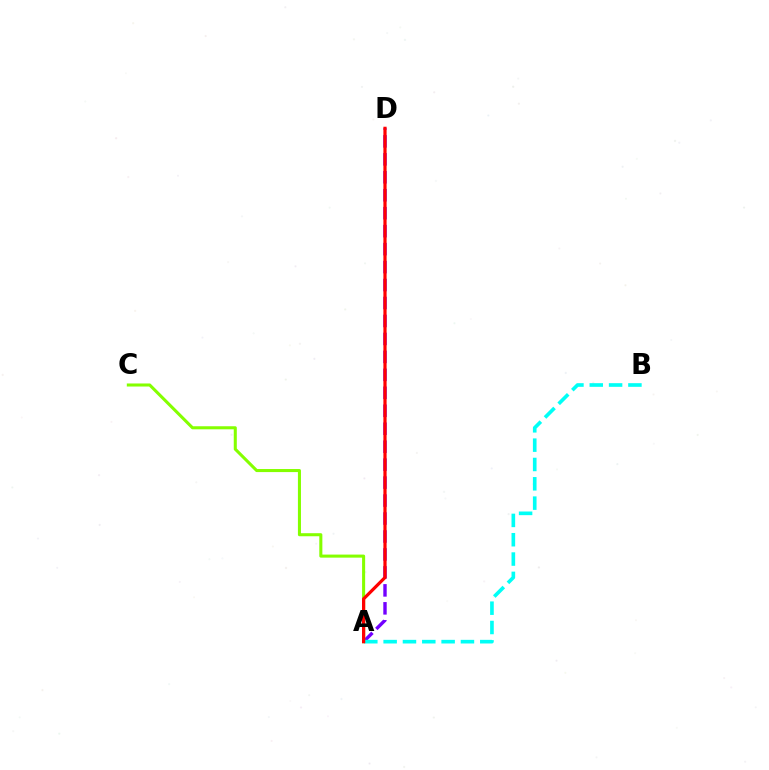{('A', 'D'): [{'color': '#7200ff', 'line_style': 'dashed', 'thickness': 2.44}, {'color': '#ff0000', 'line_style': 'solid', 'thickness': 2.31}], ('A', 'C'): [{'color': '#84ff00', 'line_style': 'solid', 'thickness': 2.2}], ('A', 'B'): [{'color': '#00fff6', 'line_style': 'dashed', 'thickness': 2.63}]}